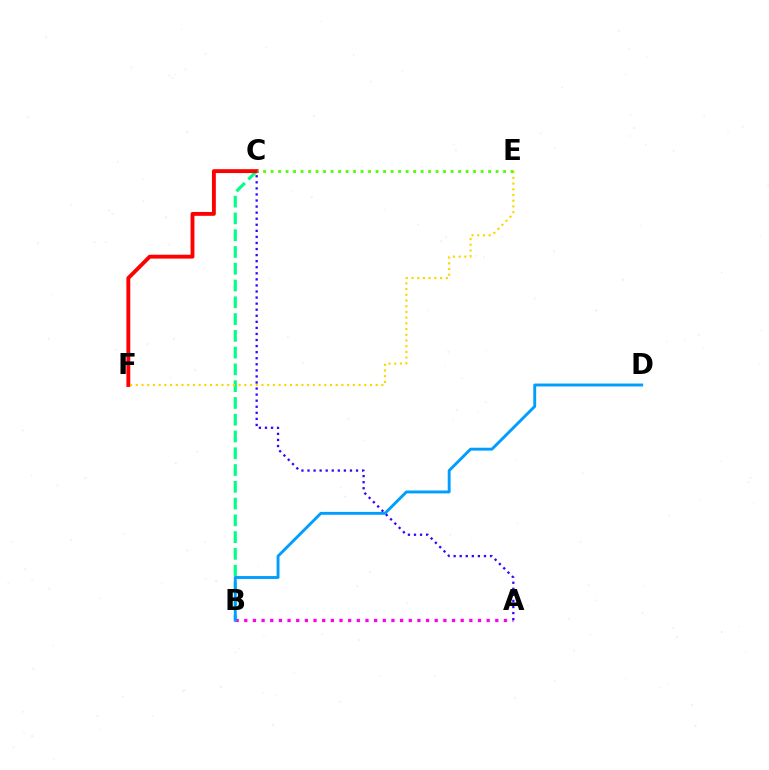{('B', 'C'): [{'color': '#00ff86', 'line_style': 'dashed', 'thickness': 2.28}], ('A', 'B'): [{'color': '#ff00ed', 'line_style': 'dotted', 'thickness': 2.35}], ('C', 'F'): [{'color': '#ff0000', 'line_style': 'solid', 'thickness': 2.78}], ('B', 'D'): [{'color': '#009eff', 'line_style': 'solid', 'thickness': 2.09}], ('E', 'F'): [{'color': '#ffd500', 'line_style': 'dotted', 'thickness': 1.55}], ('C', 'E'): [{'color': '#4fff00', 'line_style': 'dotted', 'thickness': 2.04}], ('A', 'C'): [{'color': '#3700ff', 'line_style': 'dotted', 'thickness': 1.65}]}